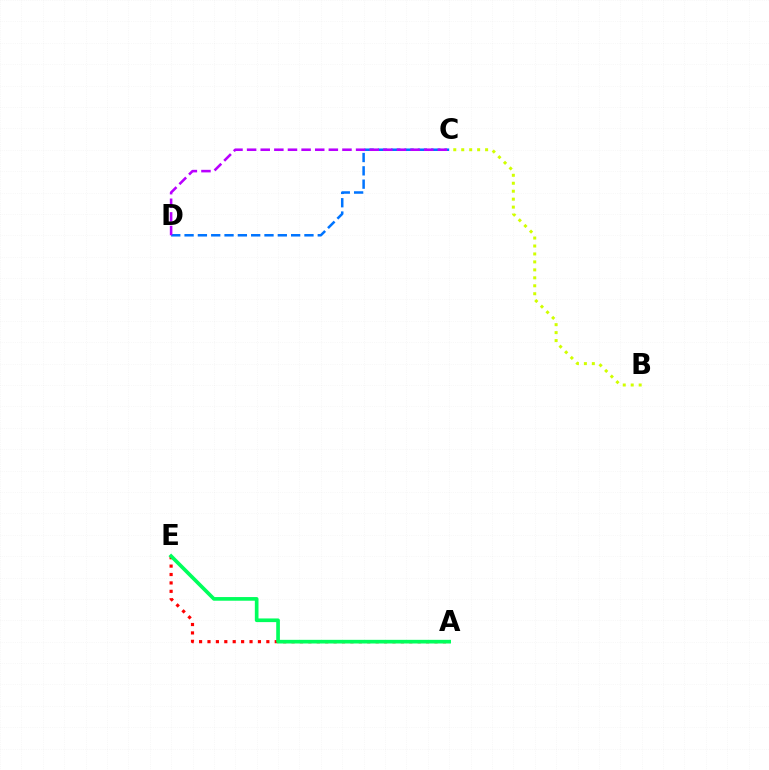{('B', 'C'): [{'color': '#d1ff00', 'line_style': 'dotted', 'thickness': 2.16}], ('C', 'D'): [{'color': '#0074ff', 'line_style': 'dashed', 'thickness': 1.81}, {'color': '#b900ff', 'line_style': 'dashed', 'thickness': 1.85}], ('A', 'E'): [{'color': '#ff0000', 'line_style': 'dotted', 'thickness': 2.28}, {'color': '#00ff5c', 'line_style': 'solid', 'thickness': 2.64}]}